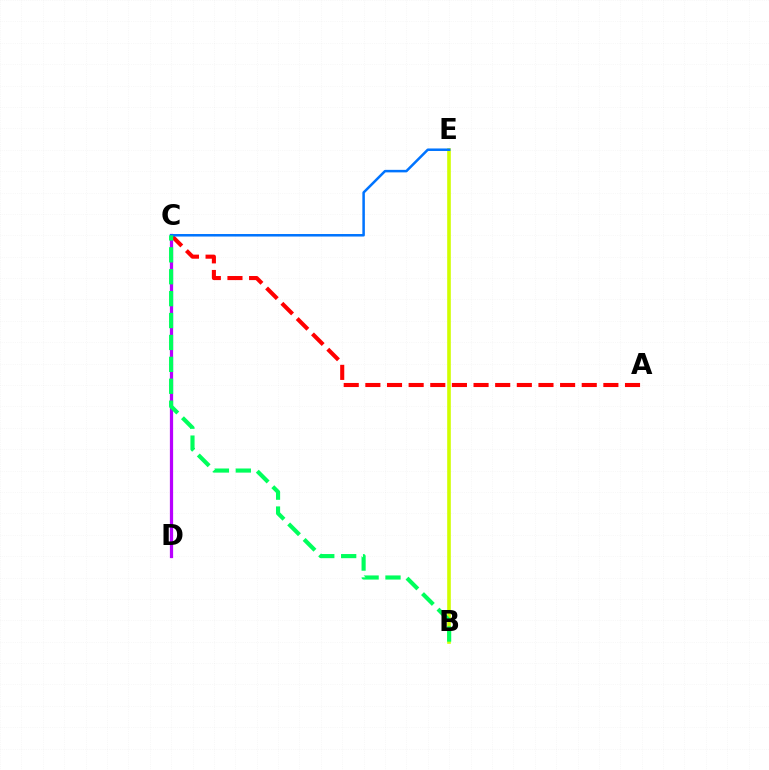{('A', 'C'): [{'color': '#ff0000', 'line_style': 'dashed', 'thickness': 2.94}], ('B', 'E'): [{'color': '#d1ff00', 'line_style': 'solid', 'thickness': 2.61}], ('C', 'D'): [{'color': '#b900ff', 'line_style': 'solid', 'thickness': 2.33}], ('C', 'E'): [{'color': '#0074ff', 'line_style': 'solid', 'thickness': 1.81}], ('B', 'C'): [{'color': '#00ff5c', 'line_style': 'dashed', 'thickness': 2.98}]}